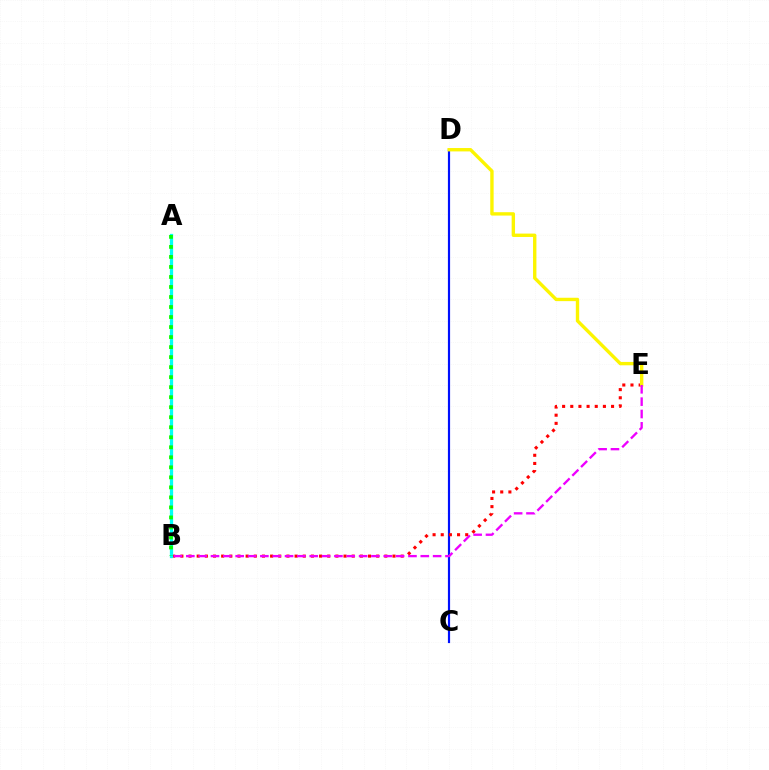{('C', 'D'): [{'color': '#0010ff', 'line_style': 'solid', 'thickness': 1.57}], ('B', 'E'): [{'color': '#ff0000', 'line_style': 'dotted', 'thickness': 2.22}, {'color': '#ee00ff', 'line_style': 'dashed', 'thickness': 1.68}], ('A', 'B'): [{'color': '#00fff6', 'line_style': 'solid', 'thickness': 2.35}, {'color': '#08ff00', 'line_style': 'dotted', 'thickness': 2.72}], ('D', 'E'): [{'color': '#fcf500', 'line_style': 'solid', 'thickness': 2.43}]}